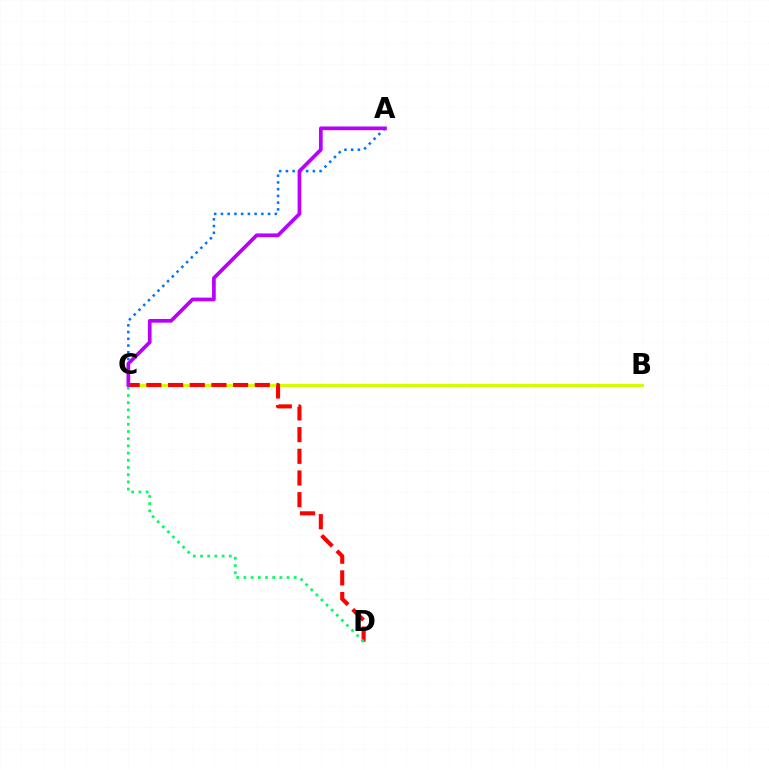{('B', 'C'): [{'color': '#d1ff00', 'line_style': 'solid', 'thickness': 2.15}], ('C', 'D'): [{'color': '#ff0000', 'line_style': 'dashed', 'thickness': 2.95}, {'color': '#00ff5c', 'line_style': 'dotted', 'thickness': 1.96}], ('A', 'C'): [{'color': '#0074ff', 'line_style': 'dotted', 'thickness': 1.83}, {'color': '#b900ff', 'line_style': 'solid', 'thickness': 2.67}]}